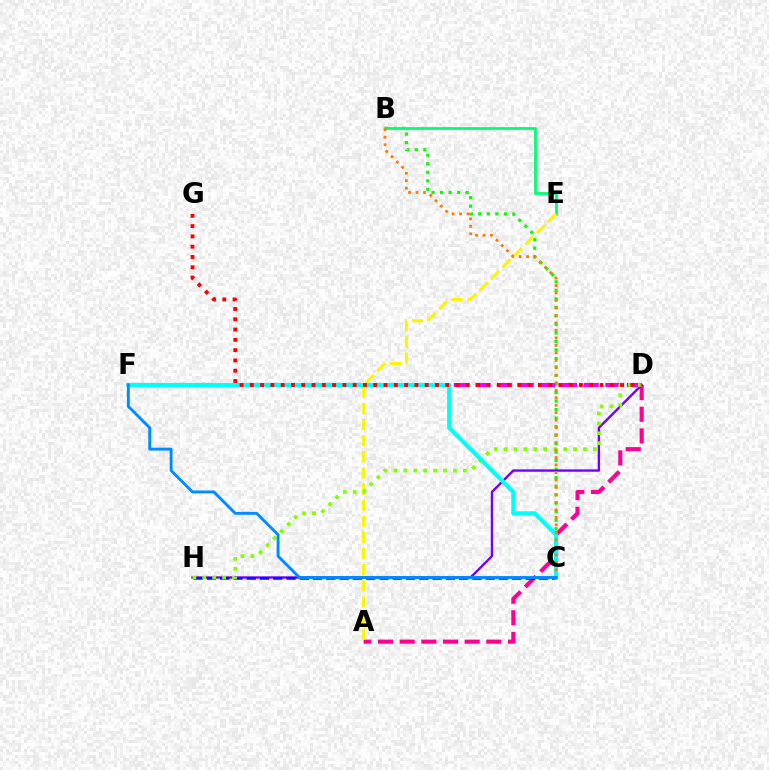{('B', 'C'): [{'color': '#08ff00', 'line_style': 'dotted', 'thickness': 2.31}, {'color': '#ff7c00', 'line_style': 'dotted', 'thickness': 2.03}], ('A', 'D'): [{'color': '#ff0094', 'line_style': 'dashed', 'thickness': 2.94}], ('D', 'H'): [{'color': '#7200ff', 'line_style': 'solid', 'thickness': 1.71}, {'color': '#84ff00', 'line_style': 'dotted', 'thickness': 2.7}], ('B', 'E'): [{'color': '#00ff74', 'line_style': 'solid', 'thickness': 2.02}], ('A', 'E'): [{'color': '#fcf500', 'line_style': 'dashed', 'thickness': 2.19}], ('C', 'H'): [{'color': '#0010ff', 'line_style': 'dashed', 'thickness': 1.8}], ('D', 'F'): [{'color': '#ee00ff', 'line_style': 'dashed', 'thickness': 2.94}], ('C', 'F'): [{'color': '#00fff6', 'line_style': 'solid', 'thickness': 2.97}, {'color': '#008cff', 'line_style': 'solid', 'thickness': 2.09}], ('D', 'G'): [{'color': '#ff0000', 'line_style': 'dotted', 'thickness': 2.79}]}